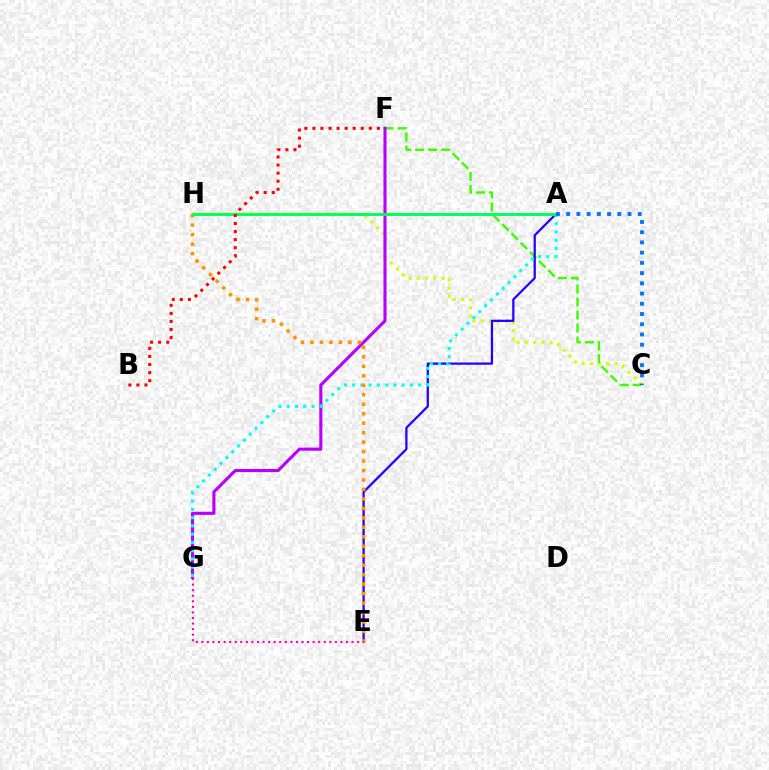{('C', 'H'): [{'color': '#d1ff00', 'line_style': 'dotted', 'thickness': 2.23}], ('C', 'F'): [{'color': '#3dff00', 'line_style': 'dashed', 'thickness': 1.77}], ('A', 'E'): [{'color': '#2500ff', 'line_style': 'solid', 'thickness': 1.62}], ('F', 'G'): [{'color': '#b900ff', 'line_style': 'solid', 'thickness': 2.23}], ('E', 'G'): [{'color': '#ff00ac', 'line_style': 'dotted', 'thickness': 1.51}], ('A', 'G'): [{'color': '#00fff6', 'line_style': 'dotted', 'thickness': 2.24}], ('E', 'H'): [{'color': '#ff9400', 'line_style': 'dotted', 'thickness': 2.57}], ('A', 'H'): [{'color': '#00ff5c', 'line_style': 'solid', 'thickness': 2.1}], ('B', 'F'): [{'color': '#ff0000', 'line_style': 'dotted', 'thickness': 2.19}], ('A', 'C'): [{'color': '#0074ff', 'line_style': 'dotted', 'thickness': 2.78}]}